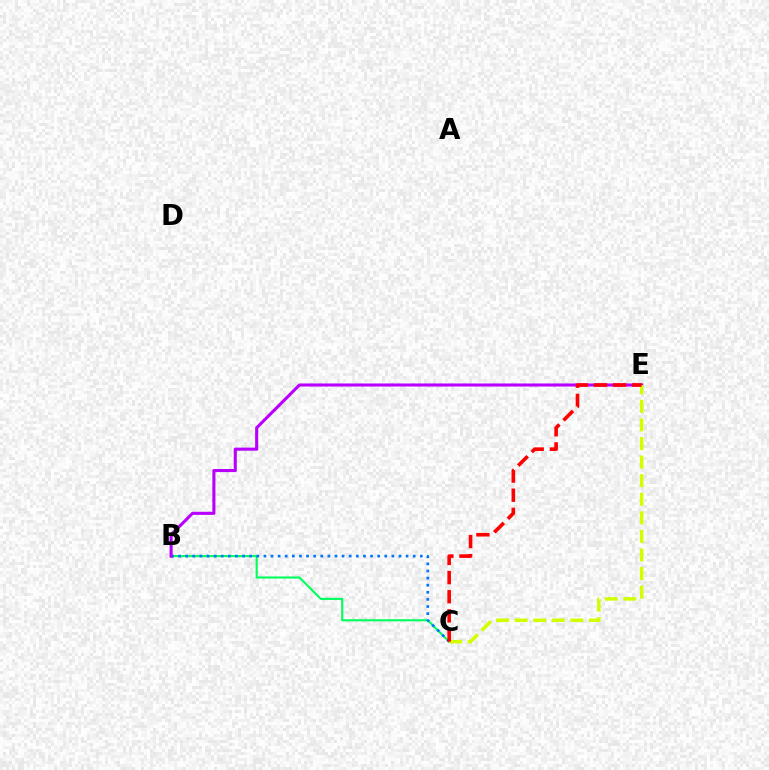{('B', 'C'): [{'color': '#00ff5c', 'line_style': 'solid', 'thickness': 1.52}, {'color': '#0074ff', 'line_style': 'dotted', 'thickness': 1.93}], ('B', 'E'): [{'color': '#b900ff', 'line_style': 'solid', 'thickness': 2.22}], ('C', 'E'): [{'color': '#d1ff00', 'line_style': 'dashed', 'thickness': 2.52}, {'color': '#ff0000', 'line_style': 'dashed', 'thickness': 2.6}]}